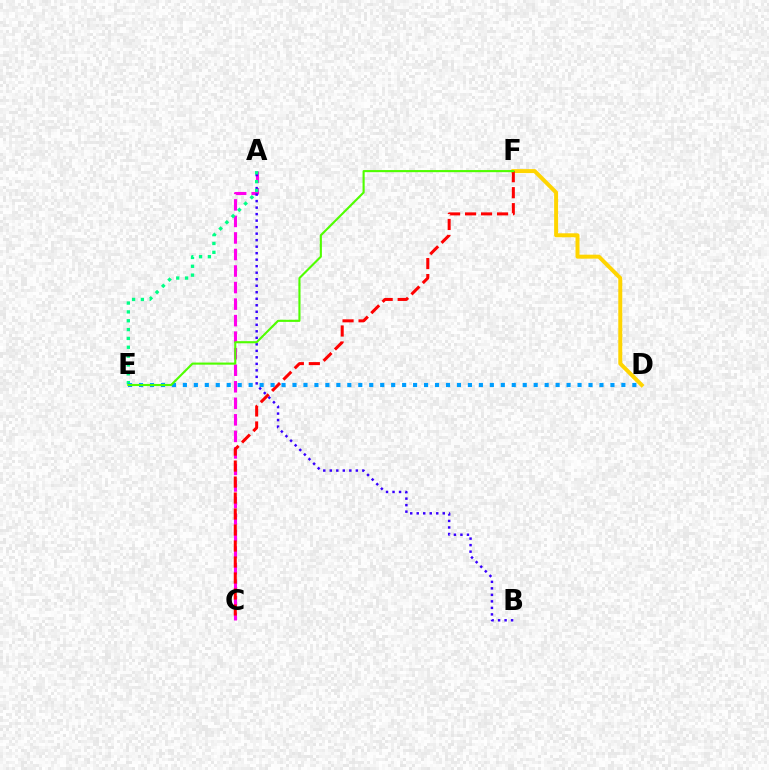{('A', 'C'): [{'color': '#ff00ed', 'line_style': 'dashed', 'thickness': 2.25}], ('D', 'F'): [{'color': '#ffd500', 'line_style': 'solid', 'thickness': 2.86}], ('A', 'B'): [{'color': '#3700ff', 'line_style': 'dotted', 'thickness': 1.77}], ('A', 'E'): [{'color': '#00ff86', 'line_style': 'dotted', 'thickness': 2.4}], ('C', 'F'): [{'color': '#ff0000', 'line_style': 'dashed', 'thickness': 2.17}], ('D', 'E'): [{'color': '#009eff', 'line_style': 'dotted', 'thickness': 2.98}], ('E', 'F'): [{'color': '#4fff00', 'line_style': 'solid', 'thickness': 1.53}]}